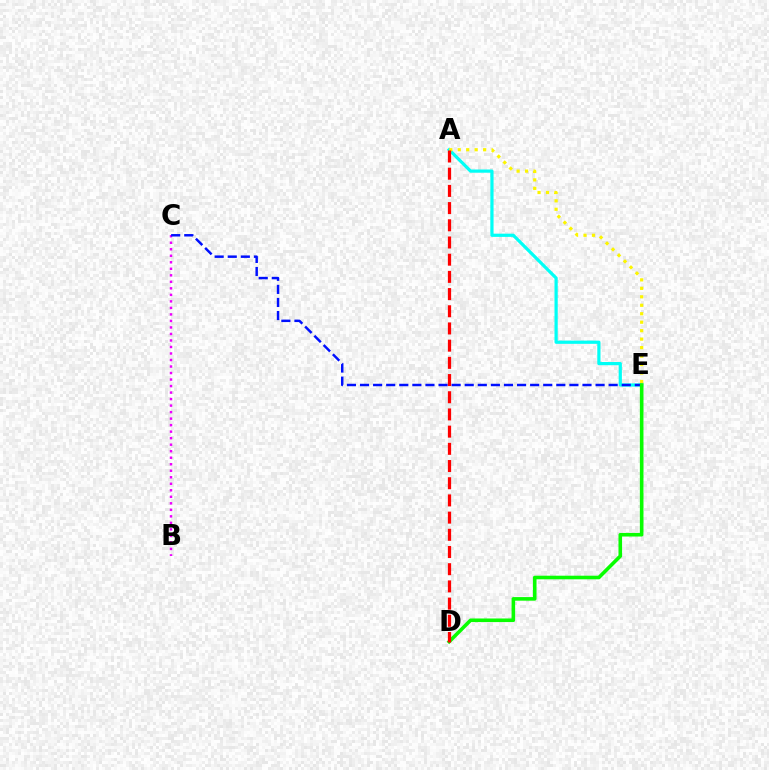{('B', 'C'): [{'color': '#ee00ff', 'line_style': 'dotted', 'thickness': 1.77}], ('A', 'E'): [{'color': '#00fff6', 'line_style': 'solid', 'thickness': 2.31}, {'color': '#fcf500', 'line_style': 'dotted', 'thickness': 2.3}], ('C', 'E'): [{'color': '#0010ff', 'line_style': 'dashed', 'thickness': 1.78}], ('D', 'E'): [{'color': '#08ff00', 'line_style': 'solid', 'thickness': 2.59}], ('A', 'D'): [{'color': '#ff0000', 'line_style': 'dashed', 'thickness': 2.34}]}